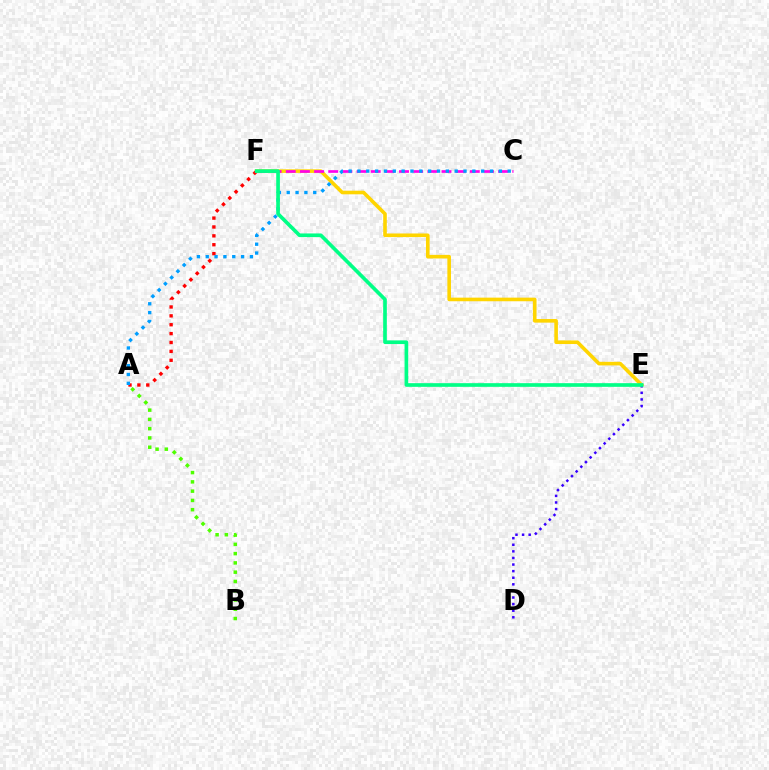{('E', 'F'): [{'color': '#ffd500', 'line_style': 'solid', 'thickness': 2.6}, {'color': '#00ff86', 'line_style': 'solid', 'thickness': 2.64}], ('A', 'F'): [{'color': '#ff0000', 'line_style': 'dotted', 'thickness': 2.41}], ('D', 'E'): [{'color': '#3700ff', 'line_style': 'dotted', 'thickness': 1.79}], ('C', 'F'): [{'color': '#ff00ed', 'line_style': 'dashed', 'thickness': 1.92}], ('A', 'C'): [{'color': '#009eff', 'line_style': 'dotted', 'thickness': 2.4}], ('A', 'B'): [{'color': '#4fff00', 'line_style': 'dotted', 'thickness': 2.52}]}